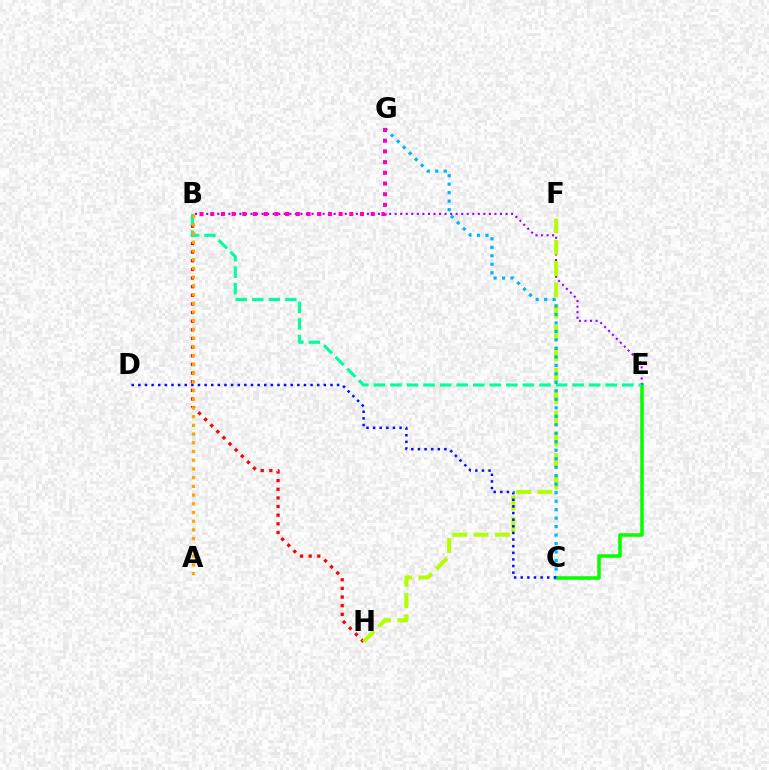{('C', 'E'): [{'color': '#08ff00', 'line_style': 'solid', 'thickness': 2.56}], ('B', 'E'): [{'color': '#9b00ff', 'line_style': 'dotted', 'thickness': 1.51}, {'color': '#00ff9d', 'line_style': 'dashed', 'thickness': 2.25}], ('B', 'H'): [{'color': '#ff0000', 'line_style': 'dotted', 'thickness': 2.35}], ('F', 'H'): [{'color': '#b3ff00', 'line_style': 'dashed', 'thickness': 2.9}], ('C', 'G'): [{'color': '#00b5ff', 'line_style': 'dotted', 'thickness': 2.31}], ('C', 'D'): [{'color': '#0010ff', 'line_style': 'dotted', 'thickness': 1.8}], ('A', 'B'): [{'color': '#ffa500', 'line_style': 'dotted', 'thickness': 2.37}], ('B', 'G'): [{'color': '#ff00bd', 'line_style': 'dotted', 'thickness': 2.91}]}